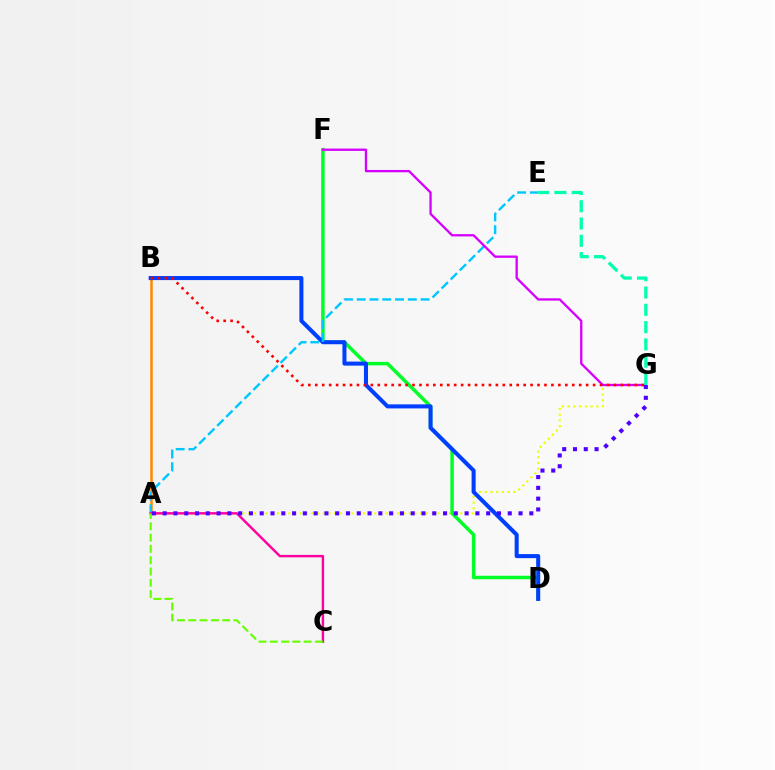{('A', 'G'): [{'color': '#eeff00', 'line_style': 'dotted', 'thickness': 1.56}, {'color': '#4f00ff', 'line_style': 'dotted', 'thickness': 2.93}], ('A', 'B'): [{'color': '#ff8800', 'line_style': 'solid', 'thickness': 1.81}], ('D', 'F'): [{'color': '#00ff27', 'line_style': 'solid', 'thickness': 2.51}], ('B', 'D'): [{'color': '#003fff', 'line_style': 'solid', 'thickness': 2.91}], ('A', 'E'): [{'color': '#00c7ff', 'line_style': 'dashed', 'thickness': 1.73}], ('F', 'G'): [{'color': '#d600ff', 'line_style': 'solid', 'thickness': 1.66}], ('B', 'G'): [{'color': '#ff0000', 'line_style': 'dotted', 'thickness': 1.89}], ('A', 'C'): [{'color': '#ff00a0', 'line_style': 'solid', 'thickness': 1.75}, {'color': '#66ff00', 'line_style': 'dashed', 'thickness': 1.53}], ('E', 'G'): [{'color': '#00ffaf', 'line_style': 'dashed', 'thickness': 2.35}]}